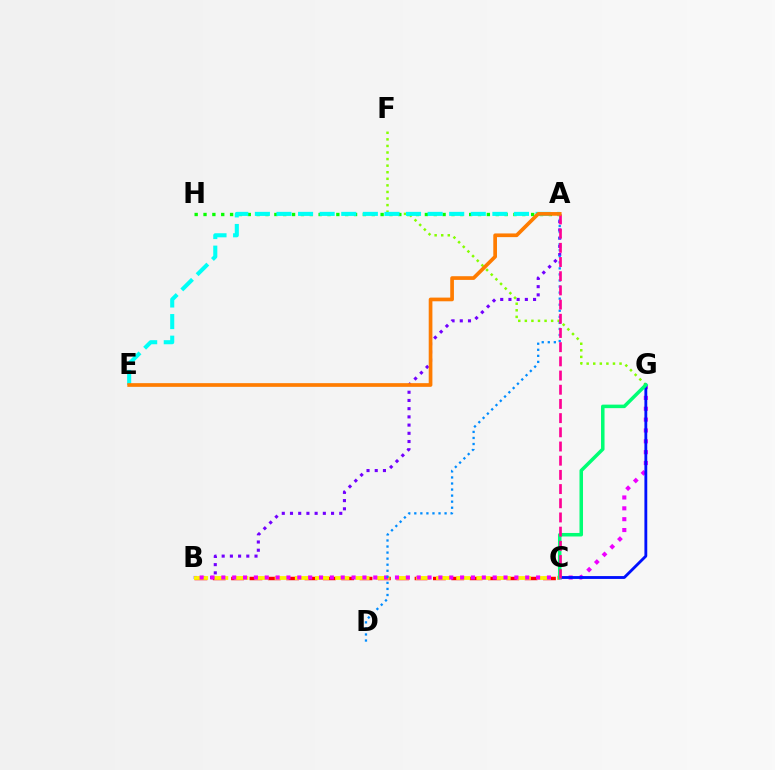{('A', 'B'): [{'color': '#7200ff', 'line_style': 'dotted', 'thickness': 2.23}], ('B', 'C'): [{'color': '#ff0000', 'line_style': 'dashed', 'thickness': 2.49}, {'color': '#fcf500', 'line_style': 'dashed', 'thickness': 2.74}], ('F', 'G'): [{'color': '#84ff00', 'line_style': 'dotted', 'thickness': 1.79}], ('A', 'H'): [{'color': '#08ff00', 'line_style': 'dotted', 'thickness': 2.41}], ('B', 'G'): [{'color': '#ee00ff', 'line_style': 'dotted', 'thickness': 2.95}], ('C', 'G'): [{'color': '#0010ff', 'line_style': 'solid', 'thickness': 2.04}, {'color': '#00ff74', 'line_style': 'solid', 'thickness': 2.53}], ('A', 'D'): [{'color': '#008cff', 'line_style': 'dotted', 'thickness': 1.65}], ('A', 'E'): [{'color': '#00fff6', 'line_style': 'dashed', 'thickness': 2.93}, {'color': '#ff7c00', 'line_style': 'solid', 'thickness': 2.66}], ('A', 'C'): [{'color': '#ff0094', 'line_style': 'dashed', 'thickness': 1.93}]}